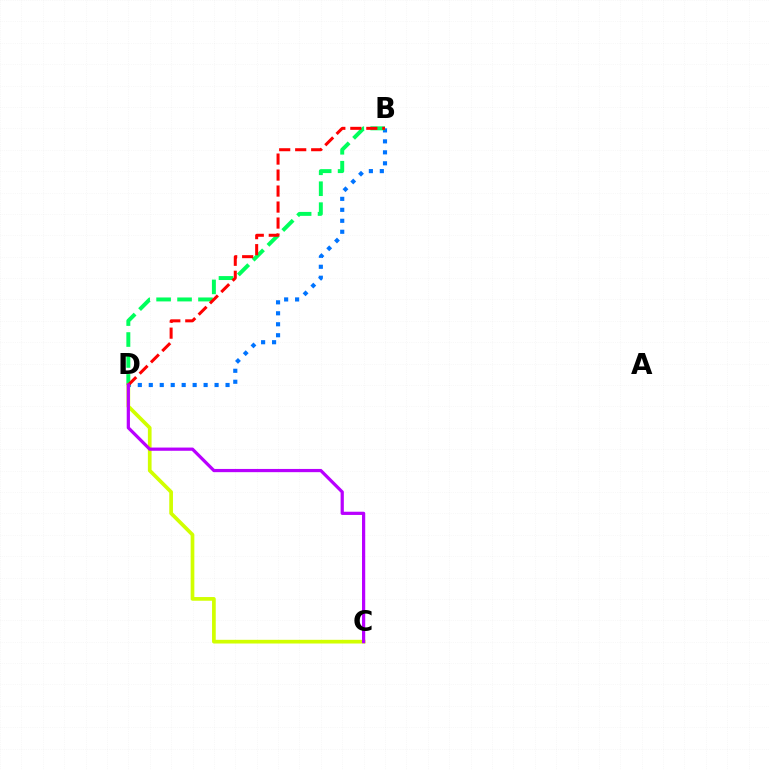{('B', 'D'): [{'color': '#0074ff', 'line_style': 'dotted', 'thickness': 2.98}, {'color': '#00ff5c', 'line_style': 'dashed', 'thickness': 2.84}, {'color': '#ff0000', 'line_style': 'dashed', 'thickness': 2.17}], ('C', 'D'): [{'color': '#d1ff00', 'line_style': 'solid', 'thickness': 2.66}, {'color': '#b900ff', 'line_style': 'solid', 'thickness': 2.32}]}